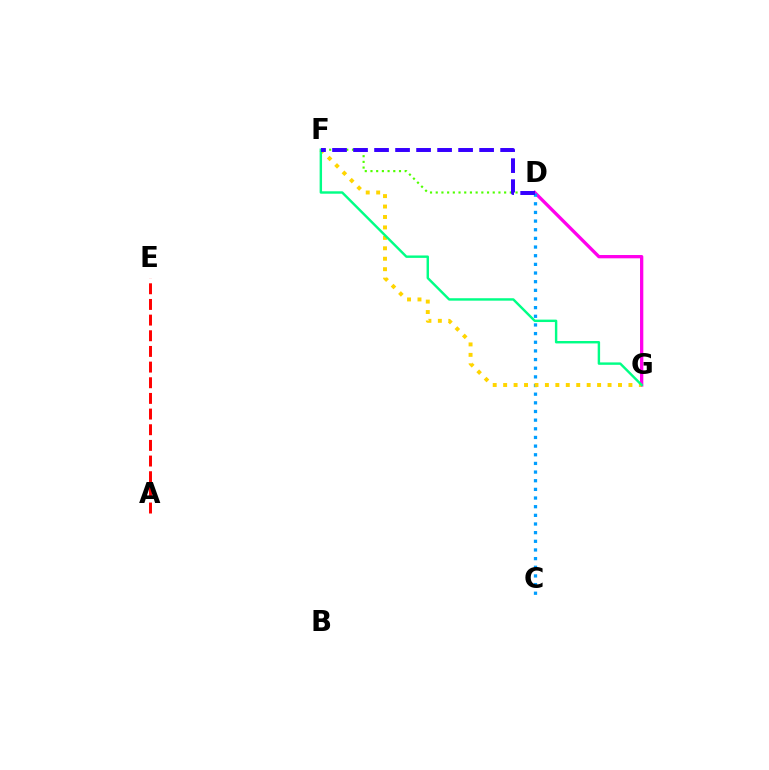{('D', 'G'): [{'color': '#ff00ed', 'line_style': 'solid', 'thickness': 2.38}], ('C', 'D'): [{'color': '#009eff', 'line_style': 'dotted', 'thickness': 2.35}], ('A', 'E'): [{'color': '#ff0000', 'line_style': 'dashed', 'thickness': 2.13}], ('F', 'G'): [{'color': '#ffd500', 'line_style': 'dotted', 'thickness': 2.84}, {'color': '#00ff86', 'line_style': 'solid', 'thickness': 1.74}], ('D', 'F'): [{'color': '#4fff00', 'line_style': 'dotted', 'thickness': 1.55}, {'color': '#3700ff', 'line_style': 'dashed', 'thickness': 2.85}]}